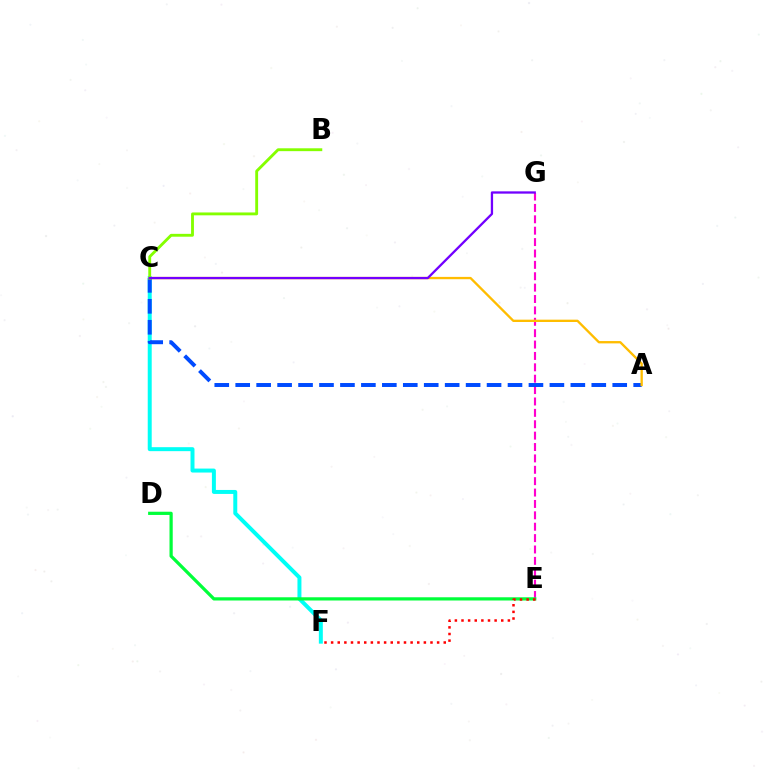{('C', 'F'): [{'color': '#00fff6', 'line_style': 'solid', 'thickness': 2.86}], ('E', 'G'): [{'color': '#ff00cf', 'line_style': 'dashed', 'thickness': 1.55}], ('A', 'C'): [{'color': '#004bff', 'line_style': 'dashed', 'thickness': 2.85}, {'color': '#ffbd00', 'line_style': 'solid', 'thickness': 1.68}], ('B', 'C'): [{'color': '#84ff00', 'line_style': 'solid', 'thickness': 2.06}], ('C', 'G'): [{'color': '#7200ff', 'line_style': 'solid', 'thickness': 1.66}], ('D', 'E'): [{'color': '#00ff39', 'line_style': 'solid', 'thickness': 2.32}], ('E', 'F'): [{'color': '#ff0000', 'line_style': 'dotted', 'thickness': 1.8}]}